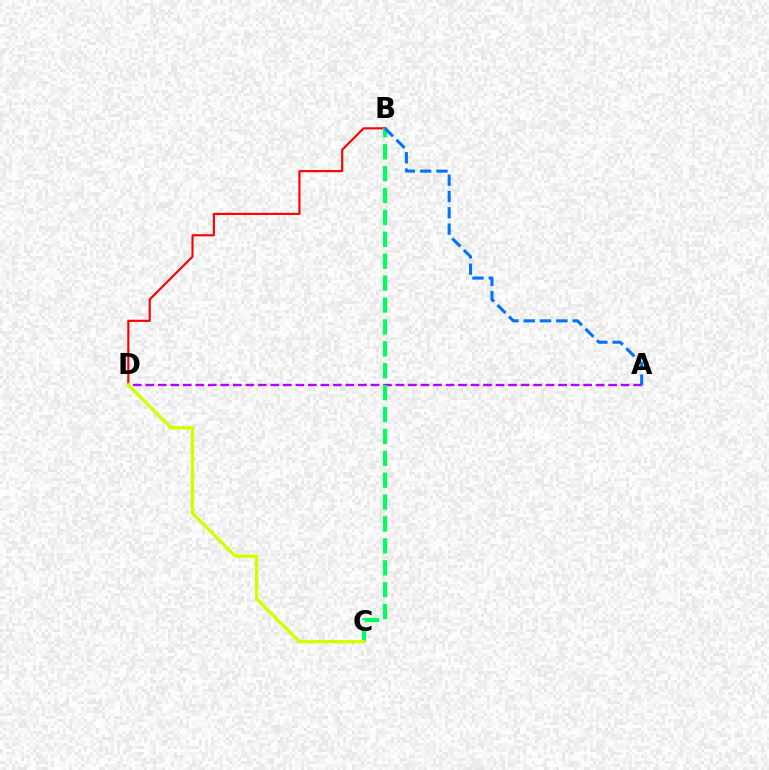{('B', 'D'): [{'color': '#ff0000', 'line_style': 'solid', 'thickness': 1.54}], ('A', 'D'): [{'color': '#b900ff', 'line_style': 'dashed', 'thickness': 1.7}], ('B', 'C'): [{'color': '#00ff5c', 'line_style': 'dashed', 'thickness': 2.97}], ('C', 'D'): [{'color': '#d1ff00', 'line_style': 'solid', 'thickness': 2.41}], ('A', 'B'): [{'color': '#0074ff', 'line_style': 'dashed', 'thickness': 2.21}]}